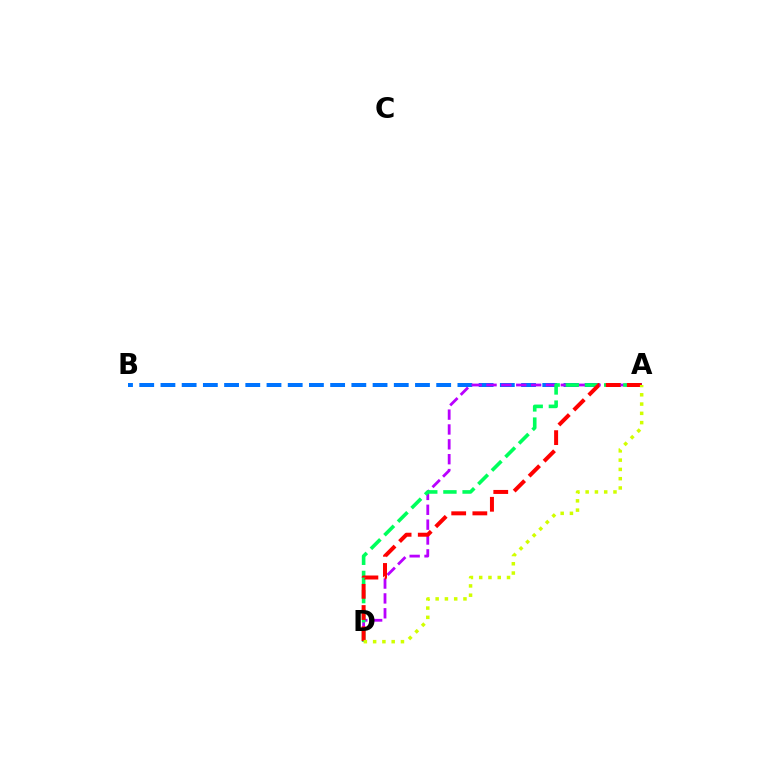{('A', 'B'): [{'color': '#0074ff', 'line_style': 'dashed', 'thickness': 2.88}], ('A', 'D'): [{'color': '#b900ff', 'line_style': 'dashed', 'thickness': 2.02}, {'color': '#00ff5c', 'line_style': 'dashed', 'thickness': 2.61}, {'color': '#ff0000', 'line_style': 'dashed', 'thickness': 2.87}, {'color': '#d1ff00', 'line_style': 'dotted', 'thickness': 2.52}]}